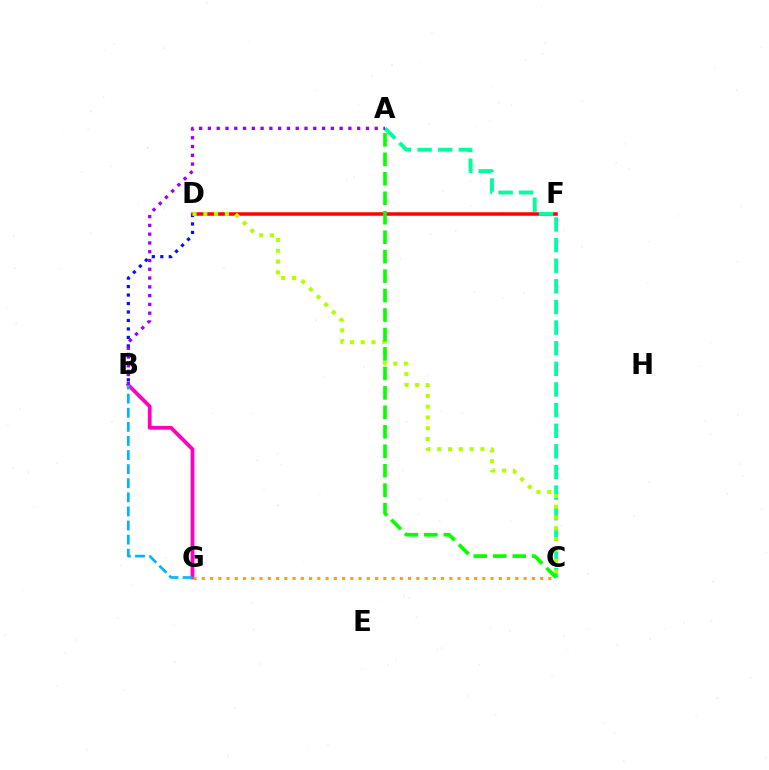{('B', 'G'): [{'color': '#ff00bd', 'line_style': 'solid', 'thickness': 2.71}, {'color': '#00b5ff', 'line_style': 'dashed', 'thickness': 1.92}], ('B', 'D'): [{'color': '#0010ff', 'line_style': 'dotted', 'thickness': 2.3}], ('C', 'G'): [{'color': '#ffa500', 'line_style': 'dotted', 'thickness': 2.24}], ('D', 'F'): [{'color': '#ff0000', 'line_style': 'solid', 'thickness': 2.52}], ('A', 'C'): [{'color': '#00ff9d', 'line_style': 'dashed', 'thickness': 2.8}, {'color': '#08ff00', 'line_style': 'dashed', 'thickness': 2.64}], ('A', 'B'): [{'color': '#9b00ff', 'line_style': 'dotted', 'thickness': 2.39}], ('C', 'D'): [{'color': '#b3ff00', 'line_style': 'dotted', 'thickness': 2.93}]}